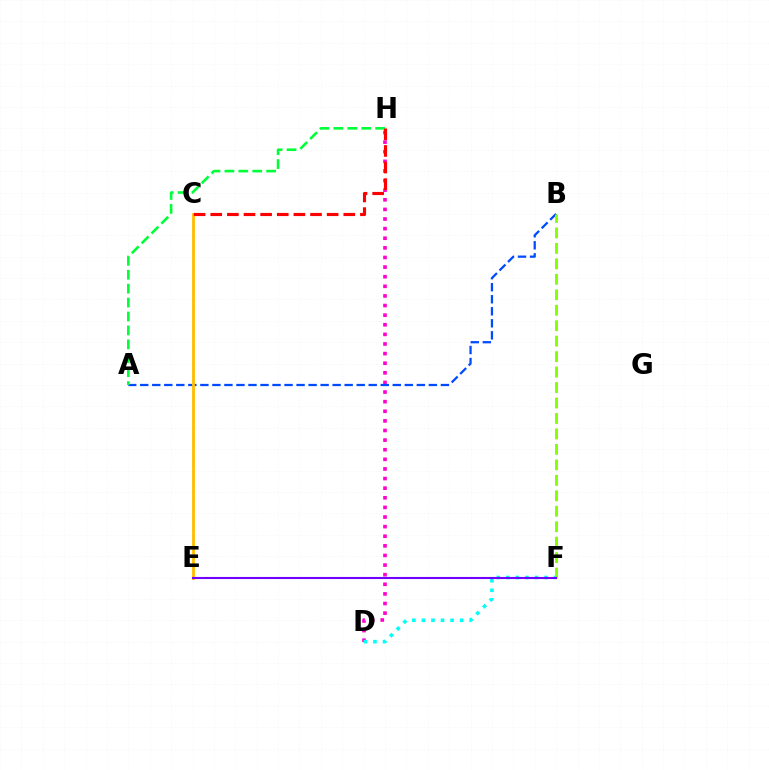{('D', 'H'): [{'color': '#ff00cf', 'line_style': 'dotted', 'thickness': 2.61}], ('A', 'B'): [{'color': '#004bff', 'line_style': 'dashed', 'thickness': 1.63}], ('A', 'H'): [{'color': '#00ff39', 'line_style': 'dashed', 'thickness': 1.89}], ('C', 'E'): [{'color': '#ffbd00', 'line_style': 'solid', 'thickness': 2.02}], ('D', 'F'): [{'color': '#00fff6', 'line_style': 'dotted', 'thickness': 2.6}], ('B', 'F'): [{'color': '#84ff00', 'line_style': 'dashed', 'thickness': 2.1}], ('E', 'F'): [{'color': '#7200ff', 'line_style': 'solid', 'thickness': 1.51}], ('C', 'H'): [{'color': '#ff0000', 'line_style': 'dashed', 'thickness': 2.26}]}